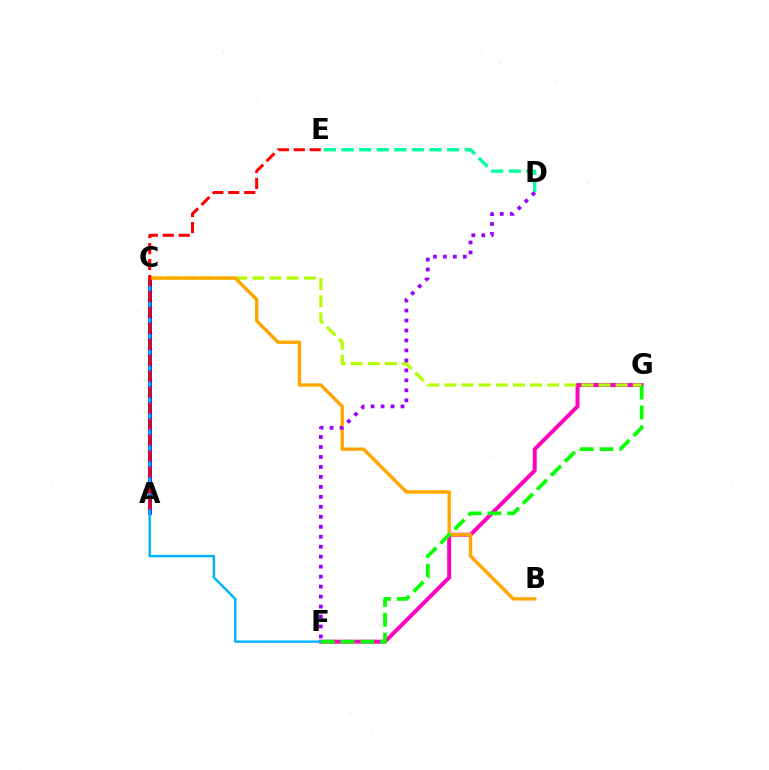{('A', 'C'): [{'color': '#0010ff', 'line_style': 'solid', 'thickness': 2.73}], ('F', 'G'): [{'color': '#ff00bd', 'line_style': 'solid', 'thickness': 2.84}, {'color': '#08ff00', 'line_style': 'dashed', 'thickness': 2.69}], ('C', 'G'): [{'color': '#b3ff00', 'line_style': 'dashed', 'thickness': 2.33}], ('C', 'F'): [{'color': '#00b5ff', 'line_style': 'solid', 'thickness': 1.76}], ('B', 'C'): [{'color': '#ffa500', 'line_style': 'solid', 'thickness': 2.44}], ('A', 'E'): [{'color': '#ff0000', 'line_style': 'dashed', 'thickness': 2.17}], ('D', 'E'): [{'color': '#00ff9d', 'line_style': 'dashed', 'thickness': 2.39}], ('D', 'F'): [{'color': '#9b00ff', 'line_style': 'dotted', 'thickness': 2.71}]}